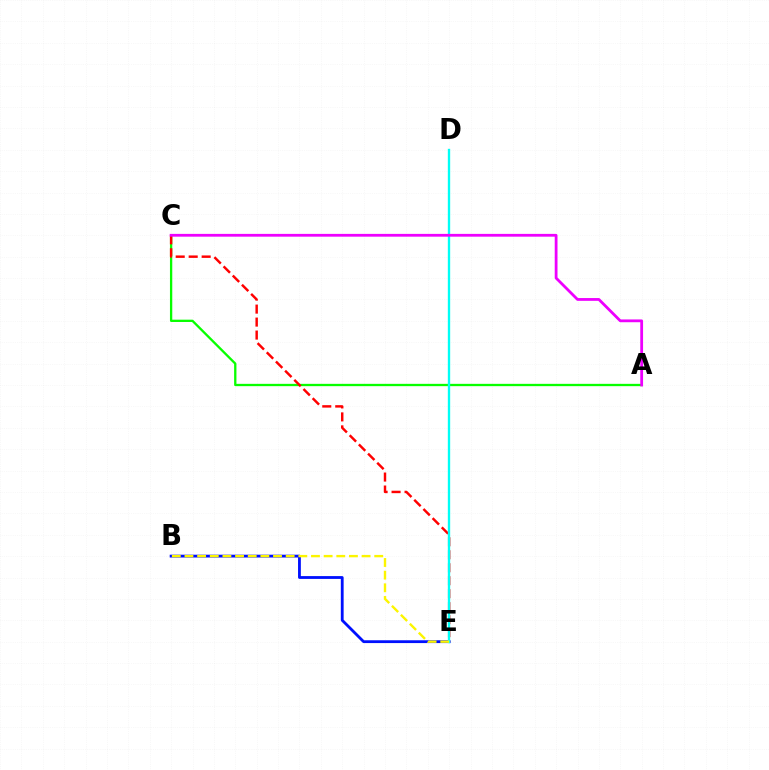{('A', 'C'): [{'color': '#08ff00', 'line_style': 'solid', 'thickness': 1.66}, {'color': '#ee00ff', 'line_style': 'solid', 'thickness': 2.01}], ('B', 'E'): [{'color': '#0010ff', 'line_style': 'solid', 'thickness': 2.02}, {'color': '#fcf500', 'line_style': 'dashed', 'thickness': 1.72}], ('C', 'E'): [{'color': '#ff0000', 'line_style': 'dashed', 'thickness': 1.76}], ('D', 'E'): [{'color': '#00fff6', 'line_style': 'solid', 'thickness': 1.69}]}